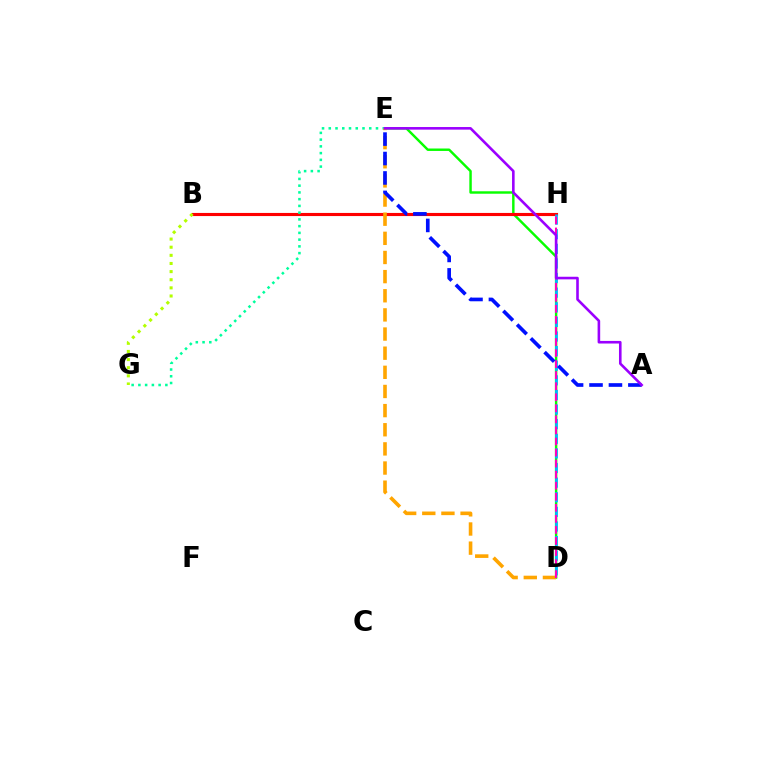{('D', 'E'): [{'color': '#08ff00', 'line_style': 'solid', 'thickness': 1.76}, {'color': '#ffa500', 'line_style': 'dashed', 'thickness': 2.6}], ('B', 'H'): [{'color': '#ff0000', 'line_style': 'solid', 'thickness': 2.24}], ('E', 'G'): [{'color': '#00ff9d', 'line_style': 'dotted', 'thickness': 1.83}], ('D', 'H'): [{'color': '#00b5ff', 'line_style': 'dashed', 'thickness': 1.99}, {'color': '#ff00bd', 'line_style': 'dashed', 'thickness': 1.5}], ('B', 'G'): [{'color': '#b3ff00', 'line_style': 'dotted', 'thickness': 2.21}], ('A', 'E'): [{'color': '#0010ff', 'line_style': 'dashed', 'thickness': 2.64}, {'color': '#9b00ff', 'line_style': 'solid', 'thickness': 1.87}]}